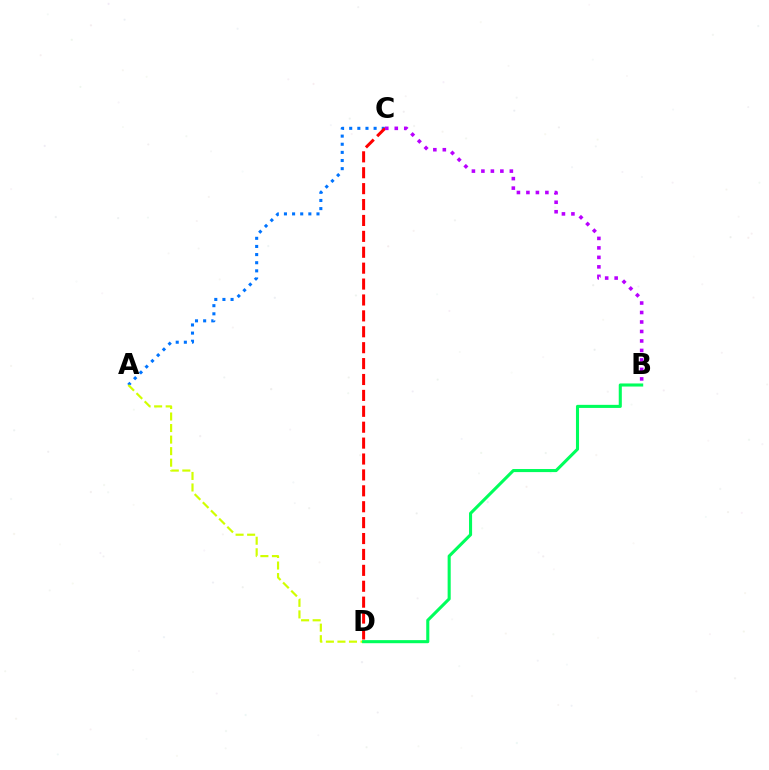{('A', 'C'): [{'color': '#0074ff', 'line_style': 'dotted', 'thickness': 2.21}], ('C', 'D'): [{'color': '#ff0000', 'line_style': 'dashed', 'thickness': 2.16}], ('A', 'D'): [{'color': '#d1ff00', 'line_style': 'dashed', 'thickness': 1.57}], ('B', 'C'): [{'color': '#b900ff', 'line_style': 'dotted', 'thickness': 2.58}], ('B', 'D'): [{'color': '#00ff5c', 'line_style': 'solid', 'thickness': 2.22}]}